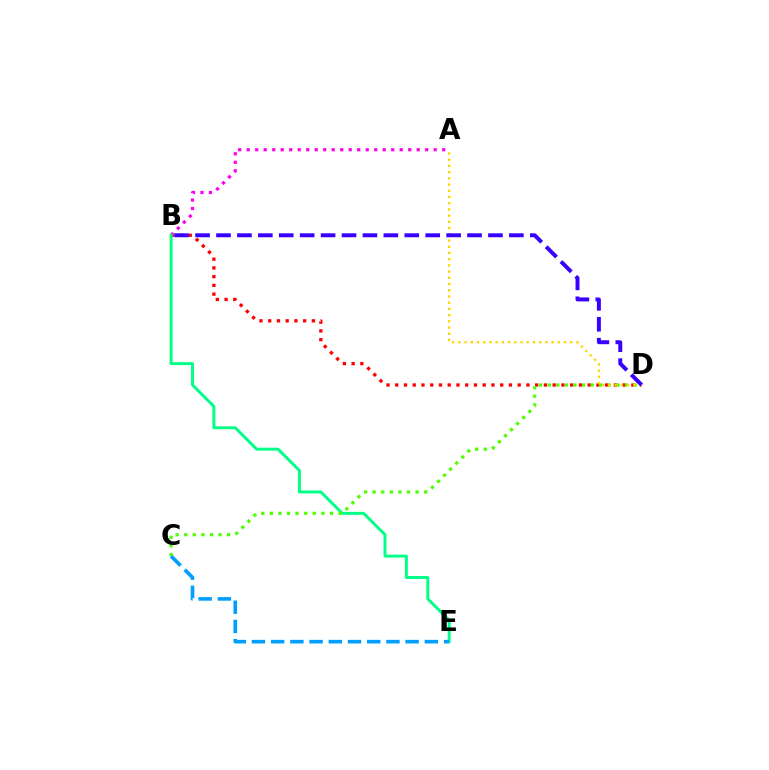{('B', 'D'): [{'color': '#ff0000', 'line_style': 'dotted', 'thickness': 2.38}, {'color': '#3700ff', 'line_style': 'dashed', 'thickness': 2.84}], ('A', 'B'): [{'color': '#ff00ed', 'line_style': 'dotted', 'thickness': 2.31}], ('B', 'E'): [{'color': '#00ff86', 'line_style': 'solid', 'thickness': 2.12}], ('C', 'D'): [{'color': '#4fff00', 'line_style': 'dotted', 'thickness': 2.33}], ('A', 'D'): [{'color': '#ffd500', 'line_style': 'dotted', 'thickness': 1.69}], ('C', 'E'): [{'color': '#009eff', 'line_style': 'dashed', 'thickness': 2.61}]}